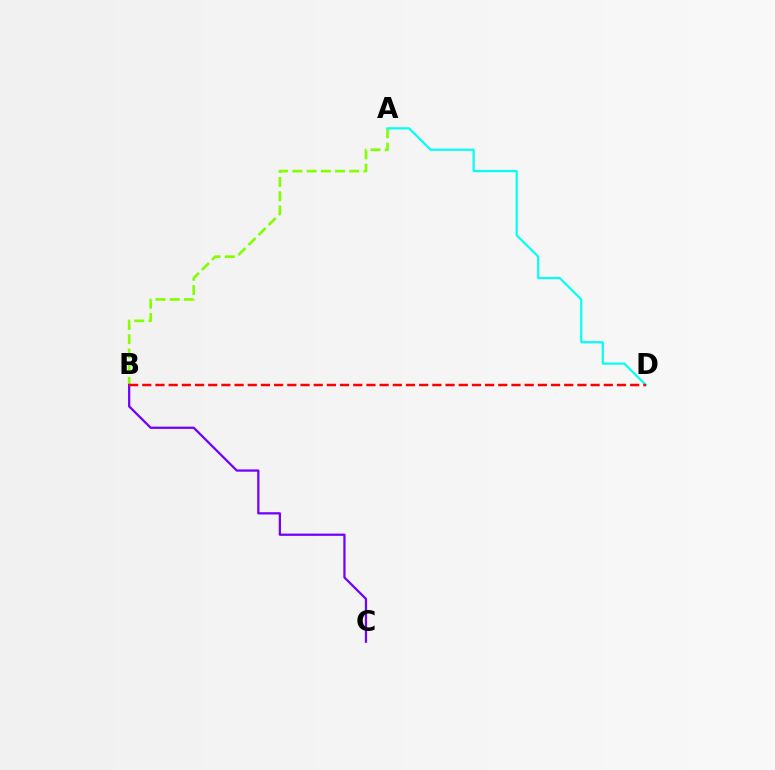{('A', 'B'): [{'color': '#84ff00', 'line_style': 'dashed', 'thickness': 1.93}], ('B', 'C'): [{'color': '#7200ff', 'line_style': 'solid', 'thickness': 1.62}], ('A', 'D'): [{'color': '#00fff6', 'line_style': 'solid', 'thickness': 1.56}], ('B', 'D'): [{'color': '#ff0000', 'line_style': 'dashed', 'thickness': 1.79}]}